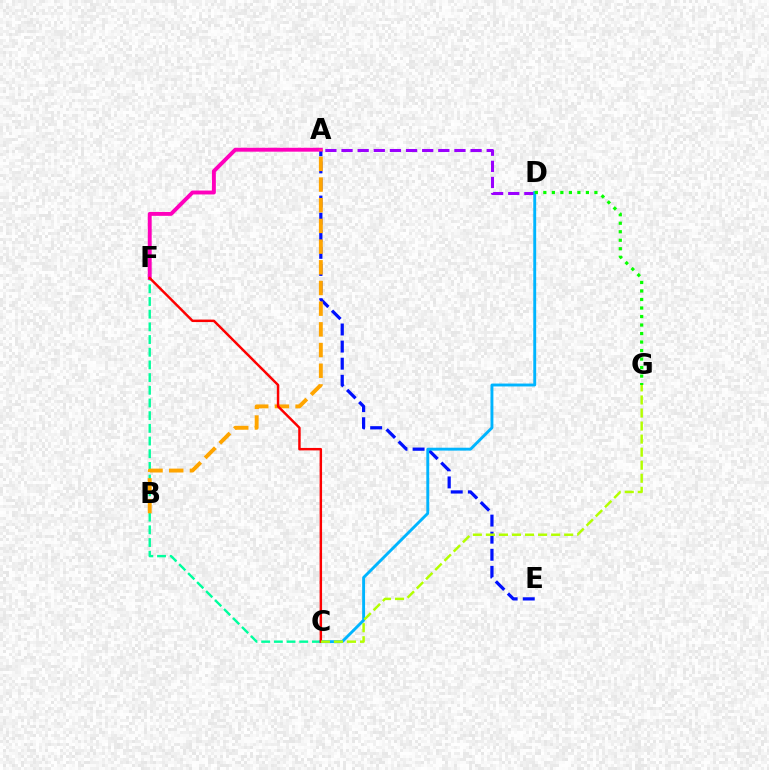{('A', 'E'): [{'color': '#0010ff', 'line_style': 'dashed', 'thickness': 2.32}], ('C', 'F'): [{'color': '#00ff9d', 'line_style': 'dashed', 'thickness': 1.72}, {'color': '#ff0000', 'line_style': 'solid', 'thickness': 1.77}], ('A', 'D'): [{'color': '#9b00ff', 'line_style': 'dashed', 'thickness': 2.19}], ('C', 'D'): [{'color': '#00b5ff', 'line_style': 'solid', 'thickness': 2.08}], ('A', 'F'): [{'color': '#ff00bd', 'line_style': 'solid', 'thickness': 2.81}], ('D', 'G'): [{'color': '#08ff00', 'line_style': 'dotted', 'thickness': 2.31}], ('A', 'B'): [{'color': '#ffa500', 'line_style': 'dashed', 'thickness': 2.81}], ('C', 'G'): [{'color': '#b3ff00', 'line_style': 'dashed', 'thickness': 1.77}]}